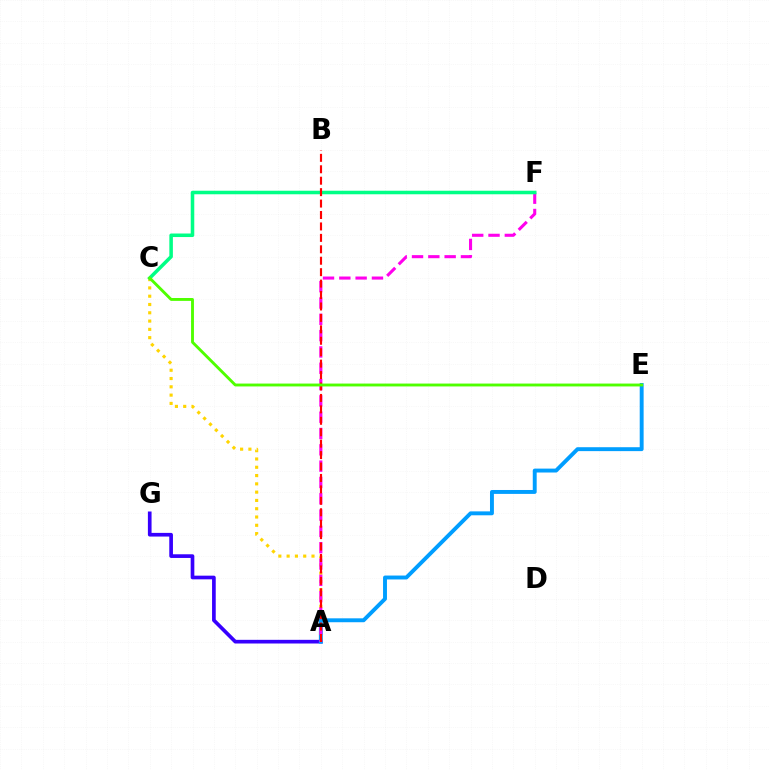{('A', 'G'): [{'color': '#3700ff', 'line_style': 'solid', 'thickness': 2.64}], ('A', 'C'): [{'color': '#ffd500', 'line_style': 'dotted', 'thickness': 2.25}], ('A', 'E'): [{'color': '#009eff', 'line_style': 'solid', 'thickness': 2.81}], ('A', 'F'): [{'color': '#ff00ed', 'line_style': 'dashed', 'thickness': 2.22}], ('C', 'F'): [{'color': '#00ff86', 'line_style': 'solid', 'thickness': 2.55}], ('A', 'B'): [{'color': '#ff0000', 'line_style': 'dashed', 'thickness': 1.55}], ('C', 'E'): [{'color': '#4fff00', 'line_style': 'solid', 'thickness': 2.07}]}